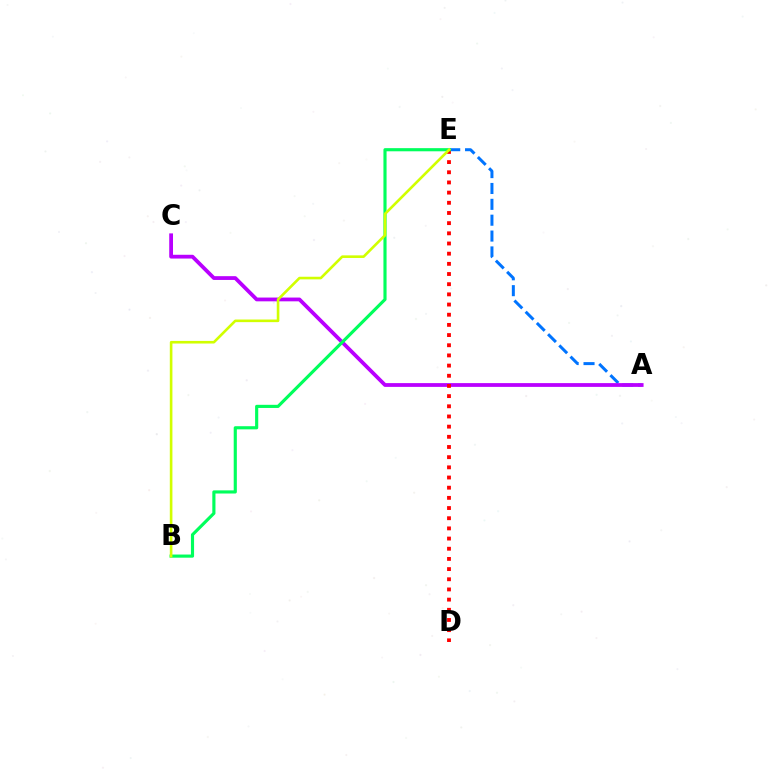{('A', 'E'): [{'color': '#0074ff', 'line_style': 'dashed', 'thickness': 2.16}], ('A', 'C'): [{'color': '#b900ff', 'line_style': 'solid', 'thickness': 2.72}], ('D', 'E'): [{'color': '#ff0000', 'line_style': 'dotted', 'thickness': 2.76}], ('B', 'E'): [{'color': '#00ff5c', 'line_style': 'solid', 'thickness': 2.26}, {'color': '#d1ff00', 'line_style': 'solid', 'thickness': 1.88}]}